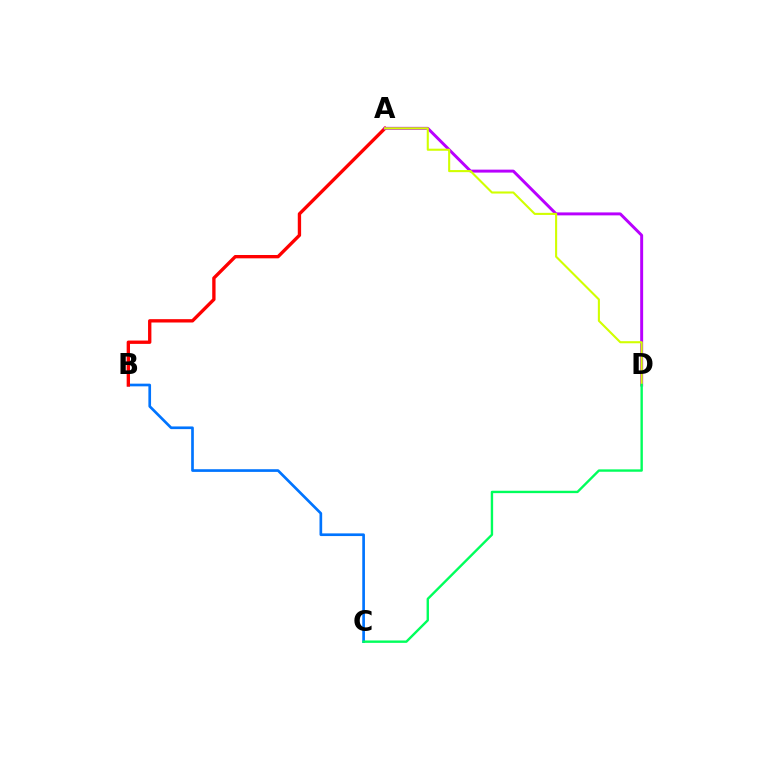{('B', 'C'): [{'color': '#0074ff', 'line_style': 'solid', 'thickness': 1.93}], ('A', 'B'): [{'color': '#ff0000', 'line_style': 'solid', 'thickness': 2.4}], ('A', 'D'): [{'color': '#b900ff', 'line_style': 'solid', 'thickness': 2.12}, {'color': '#d1ff00', 'line_style': 'solid', 'thickness': 1.51}], ('C', 'D'): [{'color': '#00ff5c', 'line_style': 'solid', 'thickness': 1.72}]}